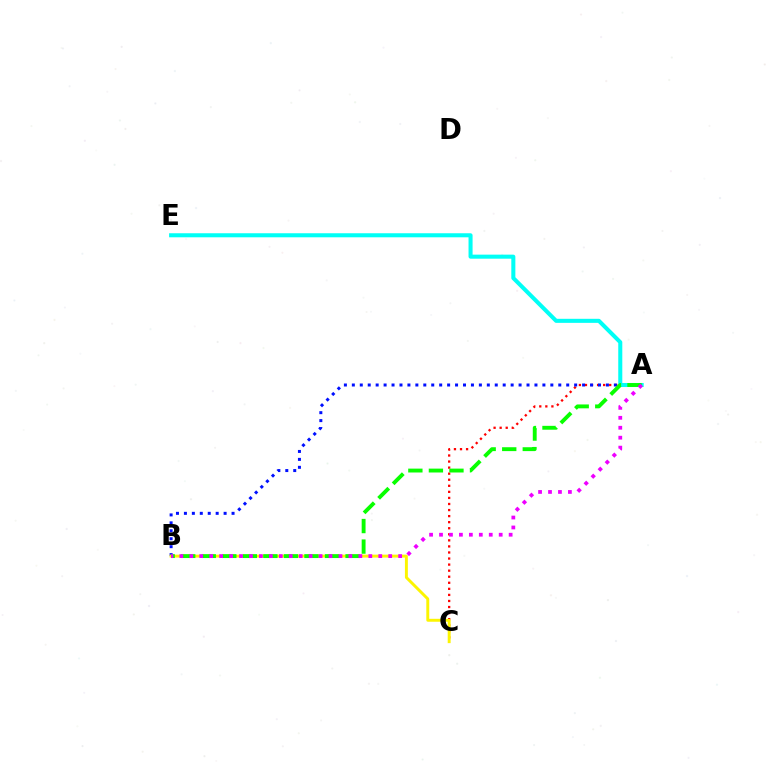{('A', 'C'): [{'color': '#ff0000', 'line_style': 'dotted', 'thickness': 1.65}], ('A', 'B'): [{'color': '#0010ff', 'line_style': 'dotted', 'thickness': 2.16}, {'color': '#08ff00', 'line_style': 'dashed', 'thickness': 2.79}, {'color': '#ee00ff', 'line_style': 'dotted', 'thickness': 2.7}], ('A', 'E'): [{'color': '#00fff6', 'line_style': 'solid', 'thickness': 2.92}], ('B', 'C'): [{'color': '#fcf500', 'line_style': 'solid', 'thickness': 2.11}]}